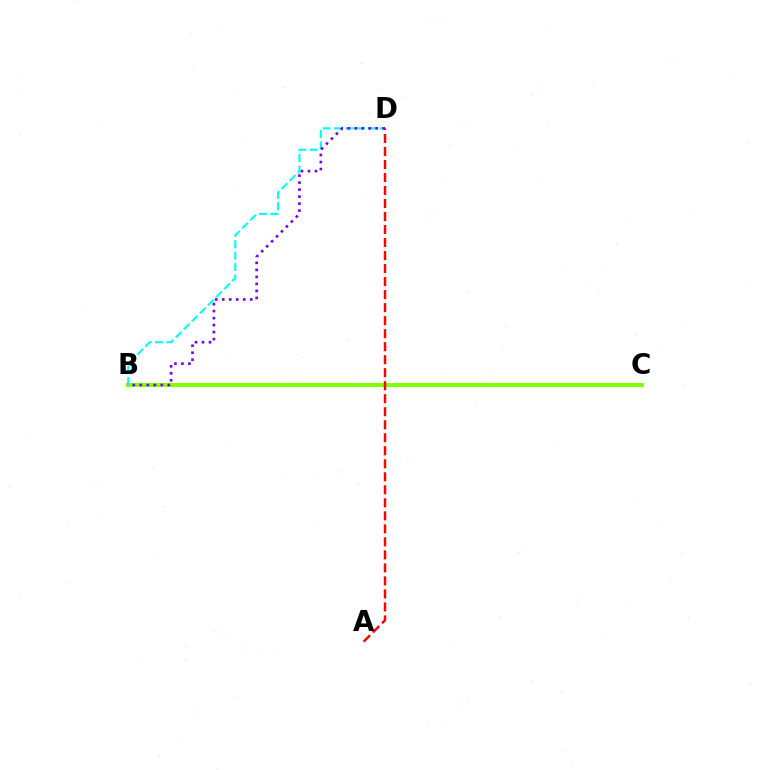{('B', 'C'): [{'color': '#84ff00', 'line_style': 'solid', 'thickness': 2.9}], ('B', 'D'): [{'color': '#00fff6', 'line_style': 'dashed', 'thickness': 1.55}, {'color': '#7200ff', 'line_style': 'dotted', 'thickness': 1.9}], ('A', 'D'): [{'color': '#ff0000', 'line_style': 'dashed', 'thickness': 1.77}]}